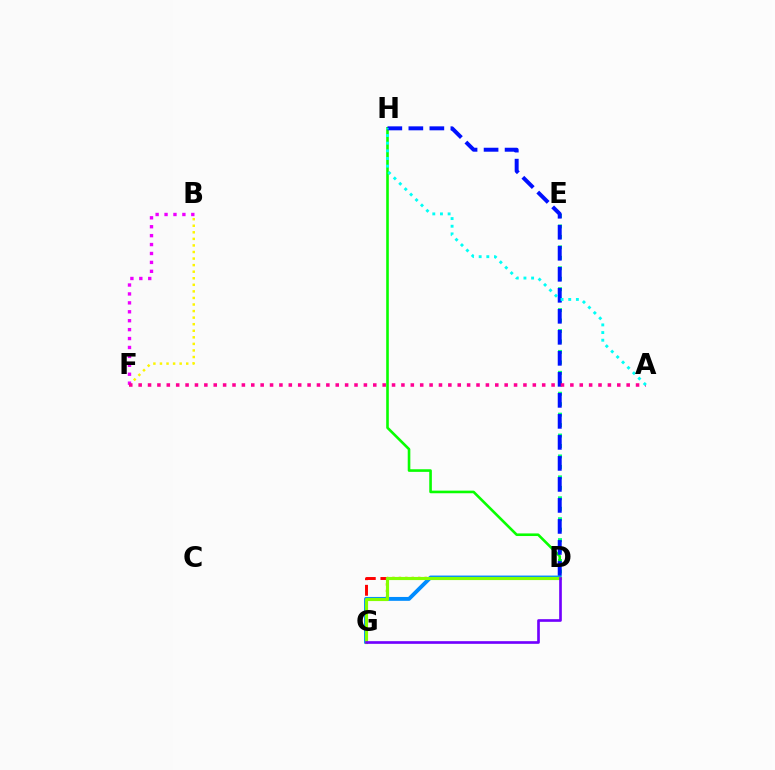{('B', 'F'): [{'color': '#fcf500', 'line_style': 'dotted', 'thickness': 1.78}, {'color': '#ee00ff', 'line_style': 'dotted', 'thickness': 2.42}], ('D', 'E'): [{'color': '#00ff74', 'line_style': 'dotted', 'thickness': 2.84}], ('D', 'H'): [{'color': '#08ff00', 'line_style': 'solid', 'thickness': 1.88}, {'color': '#0010ff', 'line_style': 'dashed', 'thickness': 2.85}], ('D', 'G'): [{'color': '#ff0000', 'line_style': 'dashed', 'thickness': 2.12}, {'color': '#ff7c00', 'line_style': 'dotted', 'thickness': 1.75}, {'color': '#008cff', 'line_style': 'solid', 'thickness': 2.79}, {'color': '#84ff00', 'line_style': 'solid', 'thickness': 2.27}, {'color': '#7200ff', 'line_style': 'solid', 'thickness': 1.92}], ('A', 'F'): [{'color': '#ff0094', 'line_style': 'dotted', 'thickness': 2.55}], ('A', 'H'): [{'color': '#00fff6', 'line_style': 'dotted', 'thickness': 2.08}]}